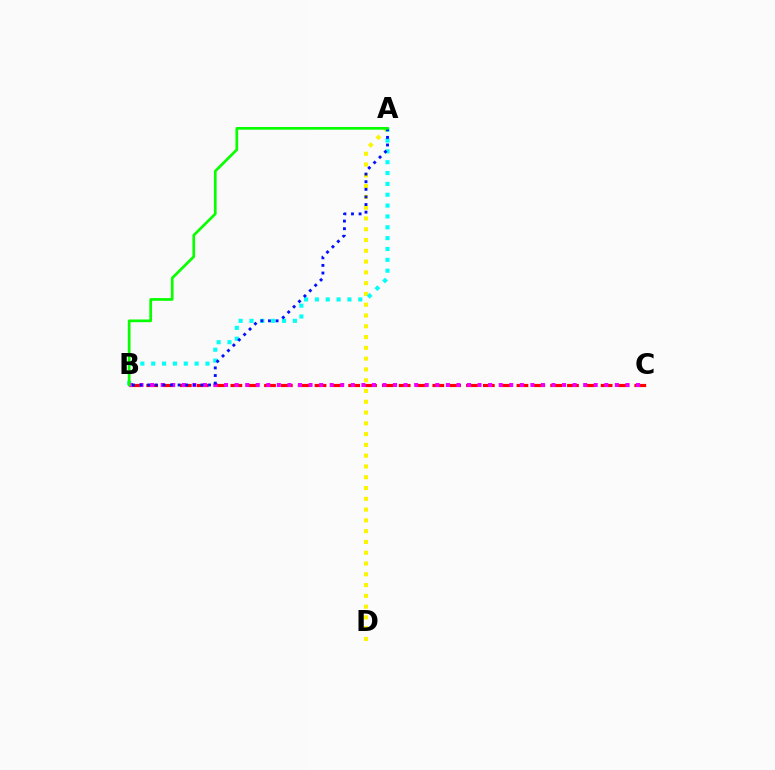{('B', 'C'): [{'color': '#ff0000', 'line_style': 'dashed', 'thickness': 2.29}, {'color': '#ee00ff', 'line_style': 'dotted', 'thickness': 2.87}], ('A', 'D'): [{'color': '#fcf500', 'line_style': 'dotted', 'thickness': 2.93}], ('A', 'B'): [{'color': '#00fff6', 'line_style': 'dotted', 'thickness': 2.95}, {'color': '#0010ff', 'line_style': 'dotted', 'thickness': 2.07}, {'color': '#08ff00', 'line_style': 'solid', 'thickness': 1.94}]}